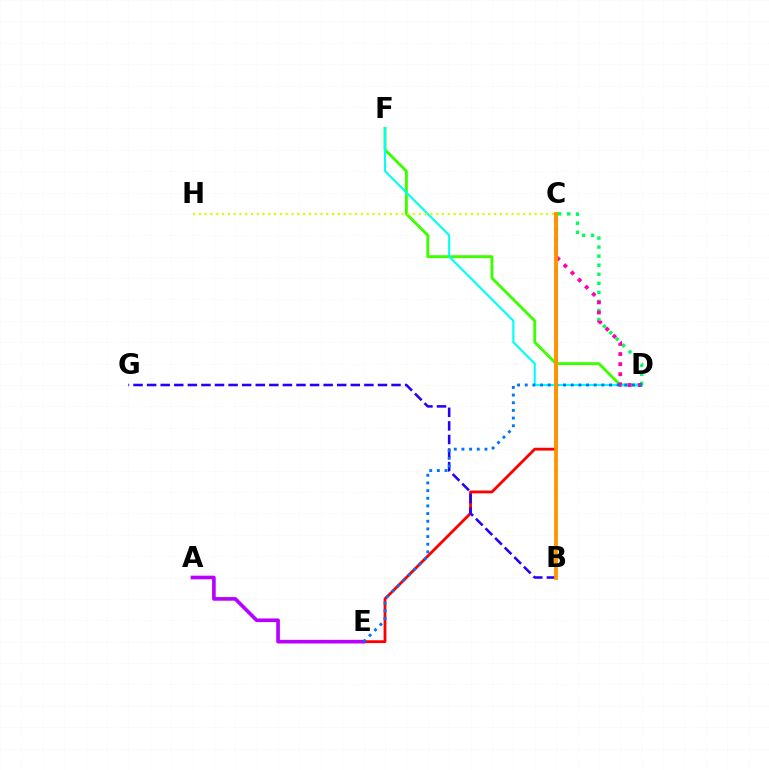{('D', 'F'): [{'color': '#3dff00', 'line_style': 'solid', 'thickness': 2.08}, {'color': '#00fff6', 'line_style': 'solid', 'thickness': 1.53}], ('C', 'E'): [{'color': '#ff0000', 'line_style': 'solid', 'thickness': 2.03}], ('C', 'H'): [{'color': '#d1ff00', 'line_style': 'dotted', 'thickness': 1.57}], ('B', 'G'): [{'color': '#2500ff', 'line_style': 'dashed', 'thickness': 1.84}], ('A', 'E'): [{'color': '#b900ff', 'line_style': 'solid', 'thickness': 2.63}], ('C', 'D'): [{'color': '#00ff5c', 'line_style': 'dotted', 'thickness': 2.46}, {'color': '#ff00ac', 'line_style': 'dotted', 'thickness': 2.74}], ('D', 'E'): [{'color': '#0074ff', 'line_style': 'dotted', 'thickness': 2.08}], ('B', 'C'): [{'color': '#ff9400', 'line_style': 'solid', 'thickness': 2.75}]}